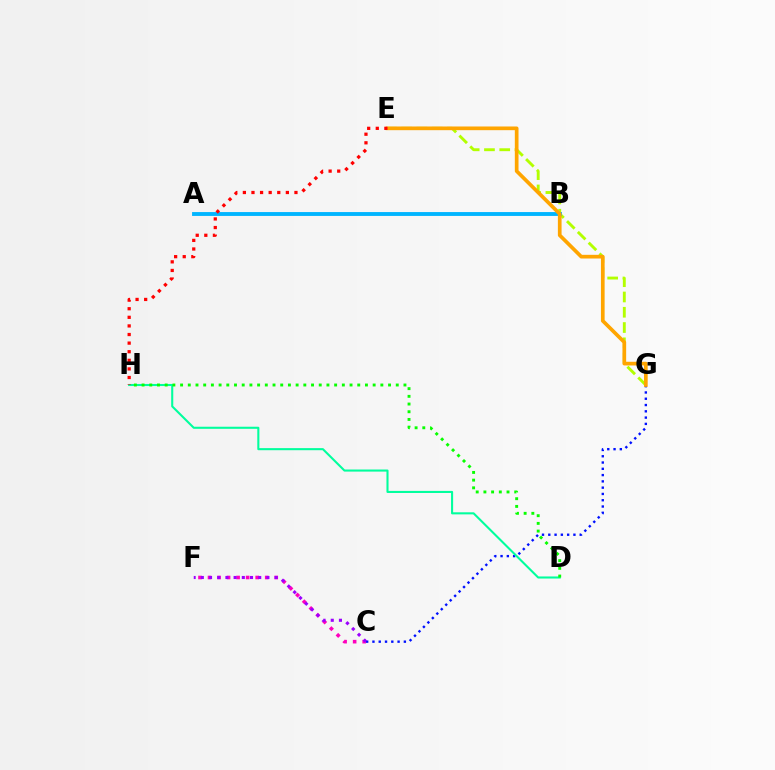{('E', 'G'): [{'color': '#b3ff00', 'line_style': 'dashed', 'thickness': 2.08}, {'color': '#ffa500', 'line_style': 'solid', 'thickness': 2.66}], ('C', 'G'): [{'color': '#0010ff', 'line_style': 'dotted', 'thickness': 1.71}], ('A', 'B'): [{'color': '#00b5ff', 'line_style': 'solid', 'thickness': 2.78}], ('C', 'F'): [{'color': '#ff00bd', 'line_style': 'dotted', 'thickness': 2.59}, {'color': '#9b00ff', 'line_style': 'dotted', 'thickness': 2.23}], ('D', 'H'): [{'color': '#00ff9d', 'line_style': 'solid', 'thickness': 1.5}, {'color': '#08ff00', 'line_style': 'dotted', 'thickness': 2.09}], ('E', 'H'): [{'color': '#ff0000', 'line_style': 'dotted', 'thickness': 2.34}]}